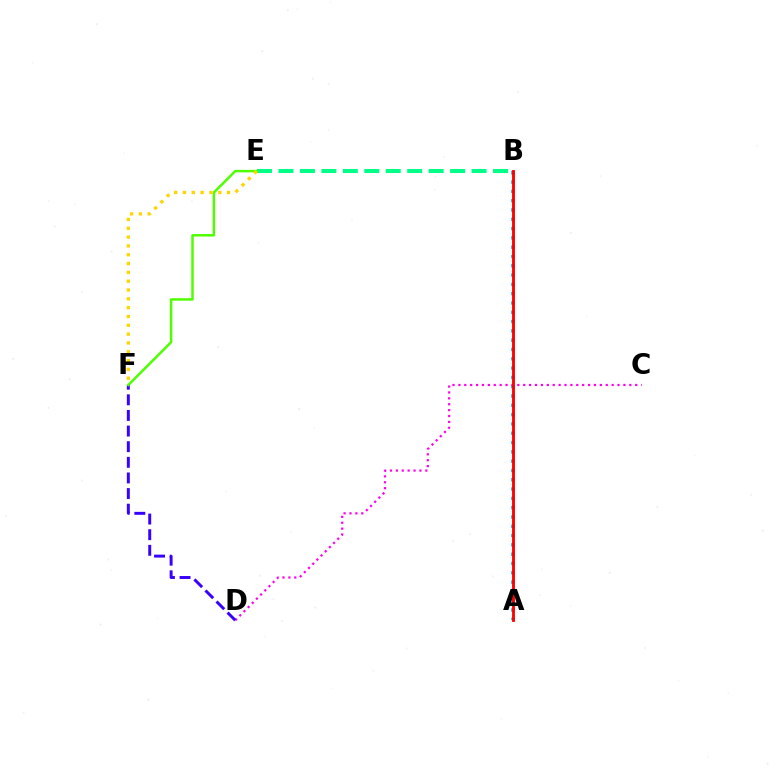{('A', 'B'): [{'color': '#009eff', 'line_style': 'dotted', 'thickness': 2.53}, {'color': '#ff0000', 'line_style': 'solid', 'thickness': 2.06}], ('C', 'D'): [{'color': '#ff00ed', 'line_style': 'dotted', 'thickness': 1.6}], ('D', 'F'): [{'color': '#3700ff', 'line_style': 'dashed', 'thickness': 2.12}], ('B', 'E'): [{'color': '#00ff86', 'line_style': 'dashed', 'thickness': 2.92}], ('E', 'F'): [{'color': '#4fff00', 'line_style': 'solid', 'thickness': 1.79}, {'color': '#ffd500', 'line_style': 'dotted', 'thickness': 2.4}]}